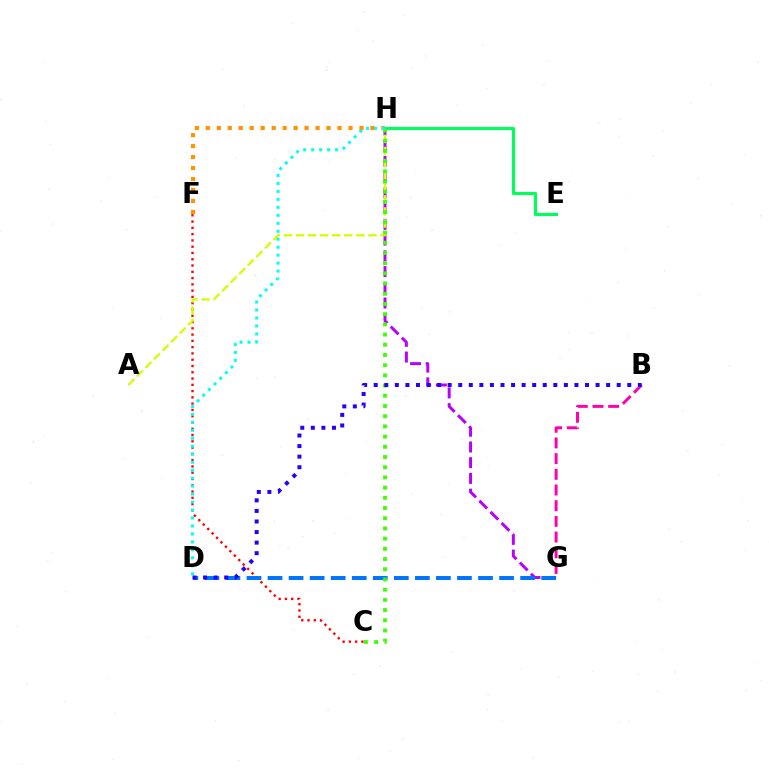{('E', 'H'): [{'color': '#00ff5c', 'line_style': 'solid', 'thickness': 2.25}], ('C', 'F'): [{'color': '#ff0000', 'line_style': 'dotted', 'thickness': 1.71}], ('B', 'G'): [{'color': '#ff00ac', 'line_style': 'dashed', 'thickness': 2.13}], ('G', 'H'): [{'color': '#b900ff', 'line_style': 'dashed', 'thickness': 2.14}], ('D', 'G'): [{'color': '#0074ff', 'line_style': 'dashed', 'thickness': 2.86}], ('A', 'H'): [{'color': '#d1ff00', 'line_style': 'dashed', 'thickness': 1.64}], ('F', 'H'): [{'color': '#ff9400', 'line_style': 'dotted', 'thickness': 2.98}], ('C', 'H'): [{'color': '#3dff00', 'line_style': 'dotted', 'thickness': 2.77}], ('D', 'H'): [{'color': '#00fff6', 'line_style': 'dotted', 'thickness': 2.17}], ('B', 'D'): [{'color': '#2500ff', 'line_style': 'dotted', 'thickness': 2.87}]}